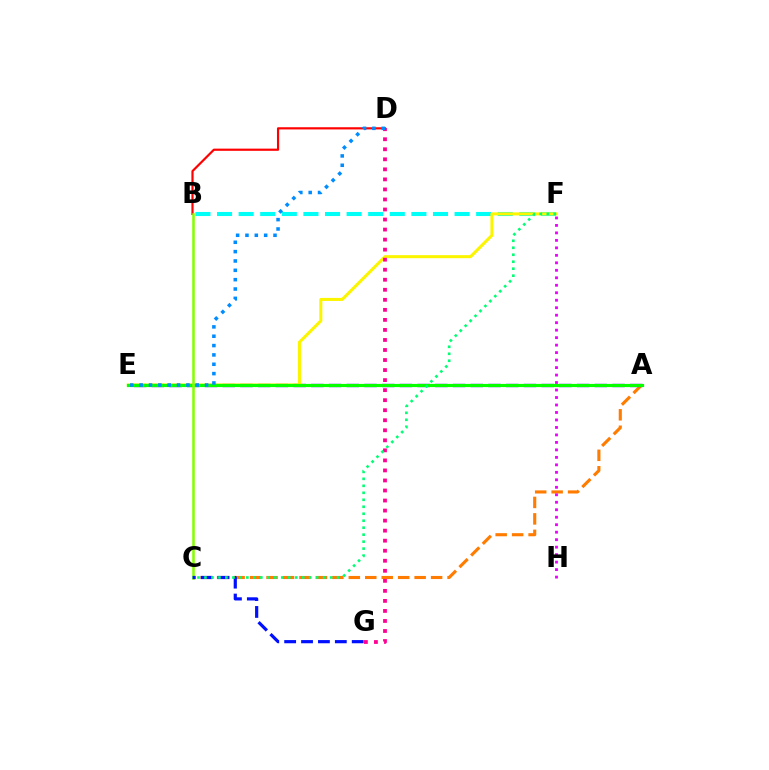{('A', 'C'): [{'color': '#ff7c00', 'line_style': 'dashed', 'thickness': 2.24}], ('B', 'D'): [{'color': '#ff0000', 'line_style': 'solid', 'thickness': 1.58}], ('B', 'F'): [{'color': '#00fff6', 'line_style': 'dashed', 'thickness': 2.93}], ('A', 'E'): [{'color': '#7200ff', 'line_style': 'dashed', 'thickness': 2.41}, {'color': '#08ff00', 'line_style': 'solid', 'thickness': 2.3}], ('F', 'H'): [{'color': '#ee00ff', 'line_style': 'dotted', 'thickness': 2.03}], ('E', 'F'): [{'color': '#fcf500', 'line_style': 'solid', 'thickness': 2.19}], ('B', 'C'): [{'color': '#84ff00', 'line_style': 'solid', 'thickness': 1.83}], ('D', 'G'): [{'color': '#ff0094', 'line_style': 'dotted', 'thickness': 2.73}], ('C', 'G'): [{'color': '#0010ff', 'line_style': 'dashed', 'thickness': 2.29}], ('C', 'F'): [{'color': '#00ff74', 'line_style': 'dotted', 'thickness': 1.9}], ('D', 'E'): [{'color': '#008cff', 'line_style': 'dotted', 'thickness': 2.54}]}